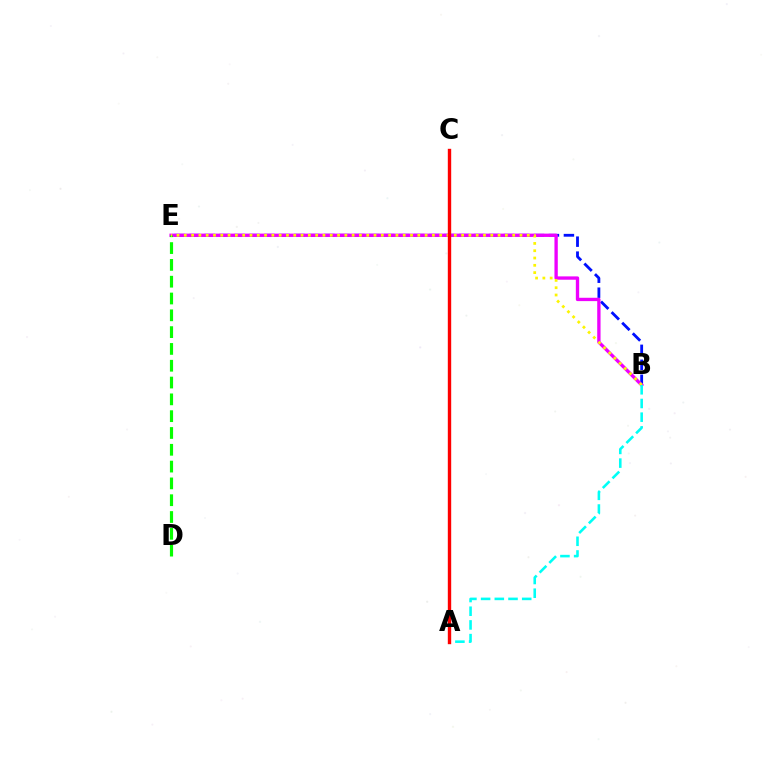{('B', 'E'): [{'color': '#0010ff', 'line_style': 'dashed', 'thickness': 2.03}, {'color': '#ee00ff', 'line_style': 'solid', 'thickness': 2.4}, {'color': '#fcf500', 'line_style': 'dotted', 'thickness': 1.98}], ('D', 'E'): [{'color': '#08ff00', 'line_style': 'dashed', 'thickness': 2.28}], ('A', 'B'): [{'color': '#00fff6', 'line_style': 'dashed', 'thickness': 1.86}], ('A', 'C'): [{'color': '#ff0000', 'line_style': 'solid', 'thickness': 2.43}]}